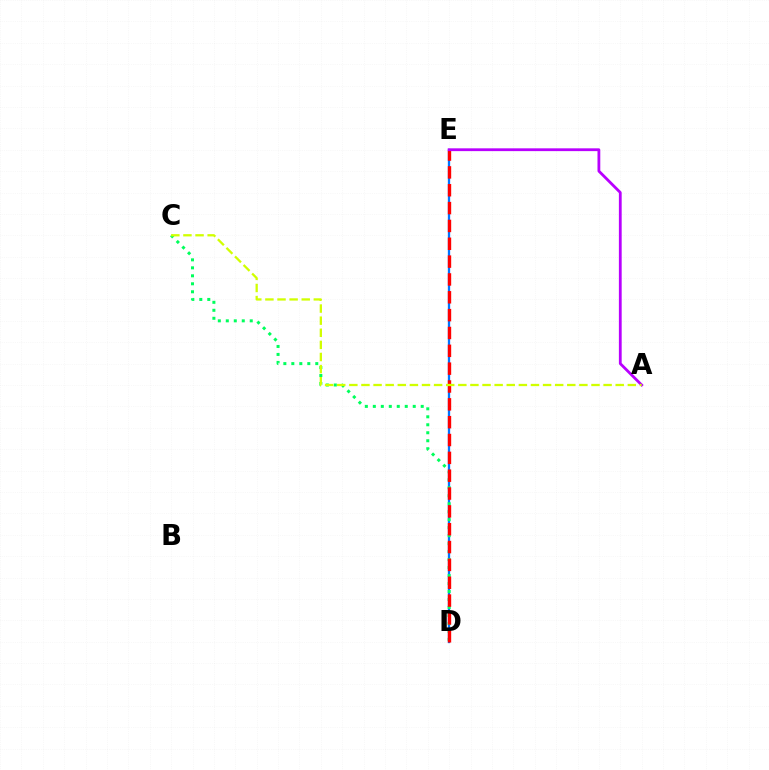{('D', 'E'): [{'color': '#0074ff', 'line_style': 'solid', 'thickness': 1.66}, {'color': '#ff0000', 'line_style': 'dashed', 'thickness': 2.42}], ('C', 'D'): [{'color': '#00ff5c', 'line_style': 'dotted', 'thickness': 2.17}], ('A', 'E'): [{'color': '#b900ff', 'line_style': 'solid', 'thickness': 2.01}], ('A', 'C'): [{'color': '#d1ff00', 'line_style': 'dashed', 'thickness': 1.64}]}